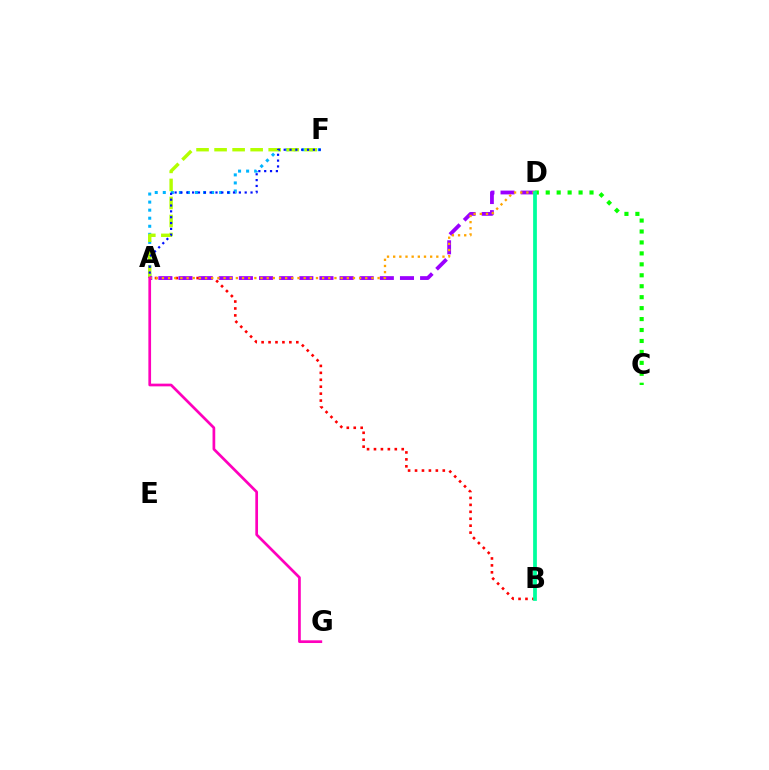{('C', 'D'): [{'color': '#08ff00', 'line_style': 'dotted', 'thickness': 2.97}], ('A', 'B'): [{'color': '#ff0000', 'line_style': 'dotted', 'thickness': 1.88}], ('A', 'F'): [{'color': '#00b5ff', 'line_style': 'dotted', 'thickness': 2.19}, {'color': '#b3ff00', 'line_style': 'dashed', 'thickness': 2.45}, {'color': '#0010ff', 'line_style': 'dotted', 'thickness': 1.59}], ('A', 'D'): [{'color': '#9b00ff', 'line_style': 'dashed', 'thickness': 2.74}, {'color': '#ffa500', 'line_style': 'dotted', 'thickness': 1.67}], ('A', 'G'): [{'color': '#ff00bd', 'line_style': 'solid', 'thickness': 1.95}], ('B', 'D'): [{'color': '#00ff9d', 'line_style': 'solid', 'thickness': 2.7}]}